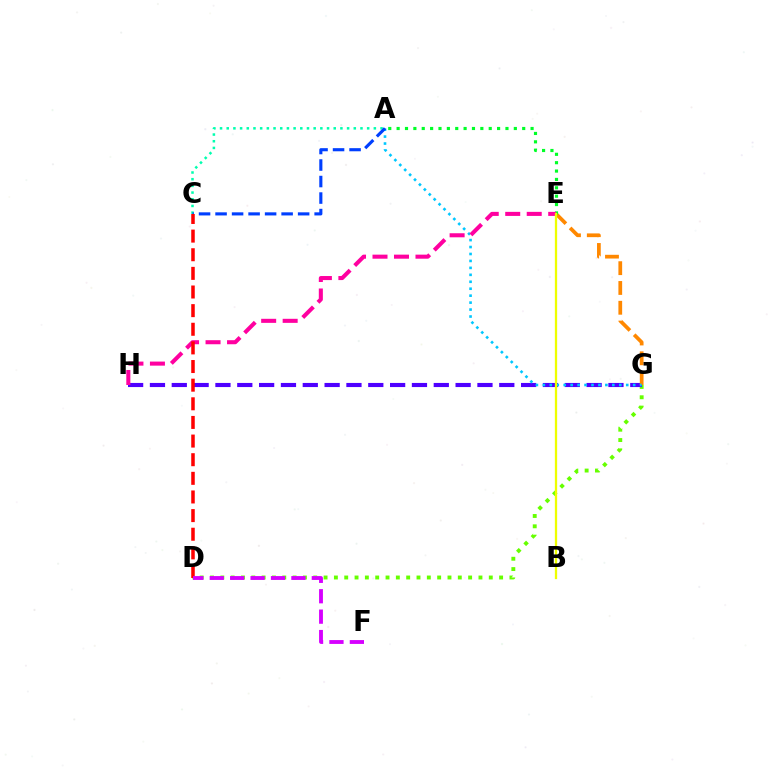{('D', 'G'): [{'color': '#66ff00', 'line_style': 'dotted', 'thickness': 2.81}], ('G', 'H'): [{'color': '#4f00ff', 'line_style': 'dashed', 'thickness': 2.97}], ('E', 'G'): [{'color': '#ff8800', 'line_style': 'dashed', 'thickness': 2.69}], ('A', 'C'): [{'color': '#00ffaf', 'line_style': 'dotted', 'thickness': 1.82}, {'color': '#003fff', 'line_style': 'dashed', 'thickness': 2.24}], ('A', 'G'): [{'color': '#00c7ff', 'line_style': 'dotted', 'thickness': 1.89}], ('A', 'E'): [{'color': '#00ff27', 'line_style': 'dotted', 'thickness': 2.27}], ('E', 'H'): [{'color': '#ff00a0', 'line_style': 'dashed', 'thickness': 2.92}], ('B', 'E'): [{'color': '#eeff00', 'line_style': 'solid', 'thickness': 1.65}], ('C', 'D'): [{'color': '#ff0000', 'line_style': 'dashed', 'thickness': 2.53}], ('D', 'F'): [{'color': '#d600ff', 'line_style': 'dashed', 'thickness': 2.77}]}